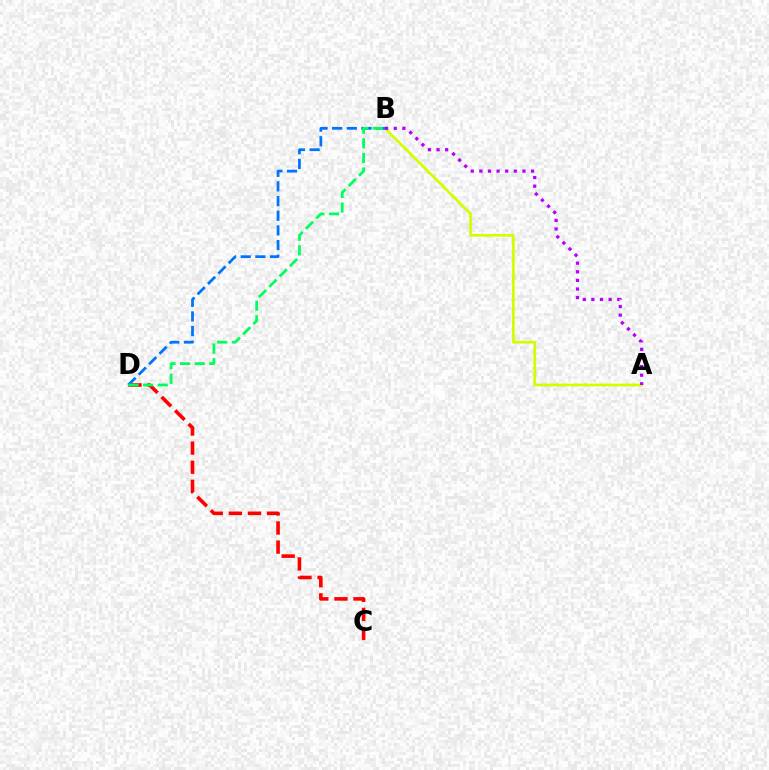{('C', 'D'): [{'color': '#ff0000', 'line_style': 'dashed', 'thickness': 2.6}], ('A', 'B'): [{'color': '#d1ff00', 'line_style': 'solid', 'thickness': 1.98}, {'color': '#b900ff', 'line_style': 'dotted', 'thickness': 2.34}], ('B', 'D'): [{'color': '#0074ff', 'line_style': 'dashed', 'thickness': 1.99}, {'color': '#00ff5c', 'line_style': 'dashed', 'thickness': 1.99}]}